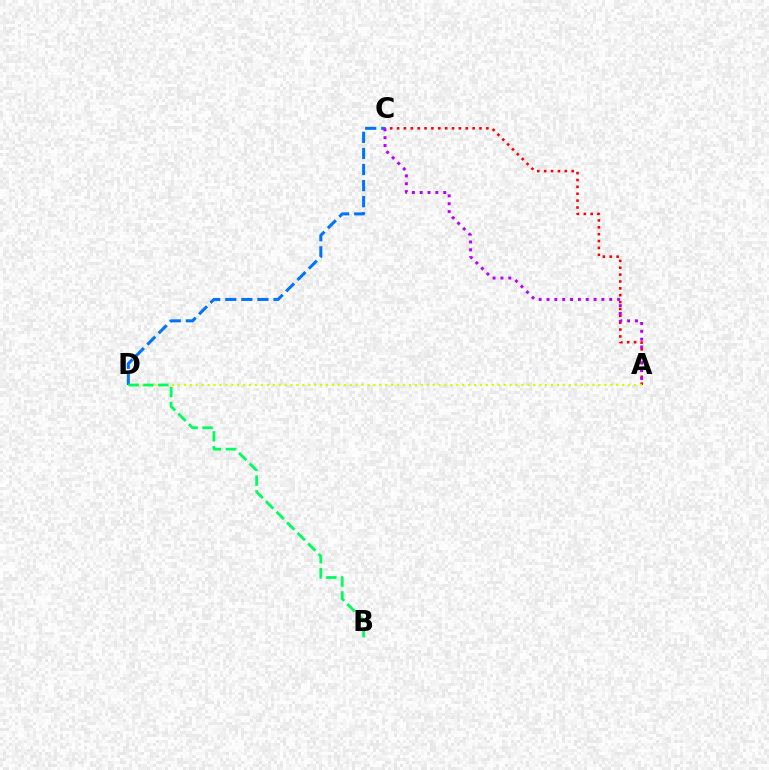{('A', 'C'): [{'color': '#ff0000', 'line_style': 'dotted', 'thickness': 1.87}, {'color': '#b900ff', 'line_style': 'dotted', 'thickness': 2.13}], ('C', 'D'): [{'color': '#0074ff', 'line_style': 'dashed', 'thickness': 2.19}], ('A', 'D'): [{'color': '#d1ff00', 'line_style': 'dotted', 'thickness': 1.61}], ('B', 'D'): [{'color': '#00ff5c', 'line_style': 'dashed', 'thickness': 2.02}]}